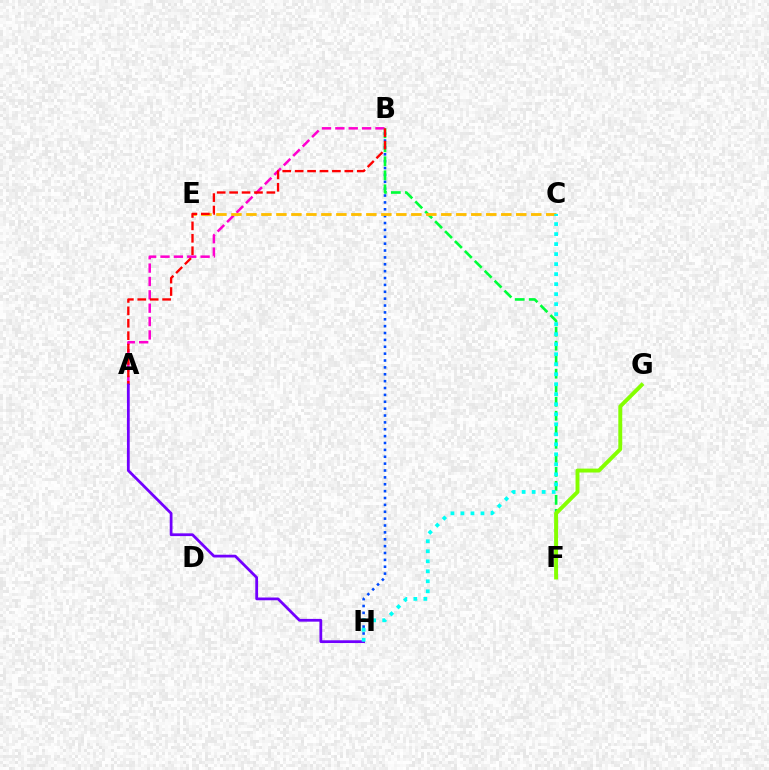{('A', 'B'): [{'color': '#ff00cf', 'line_style': 'dashed', 'thickness': 1.82}, {'color': '#ff0000', 'line_style': 'dashed', 'thickness': 1.69}], ('B', 'H'): [{'color': '#004bff', 'line_style': 'dotted', 'thickness': 1.87}], ('B', 'F'): [{'color': '#00ff39', 'line_style': 'dashed', 'thickness': 1.9}], ('C', 'E'): [{'color': '#ffbd00', 'line_style': 'dashed', 'thickness': 2.04}], ('F', 'G'): [{'color': '#84ff00', 'line_style': 'solid', 'thickness': 2.82}], ('A', 'H'): [{'color': '#7200ff', 'line_style': 'solid', 'thickness': 1.99}], ('C', 'H'): [{'color': '#00fff6', 'line_style': 'dotted', 'thickness': 2.72}]}